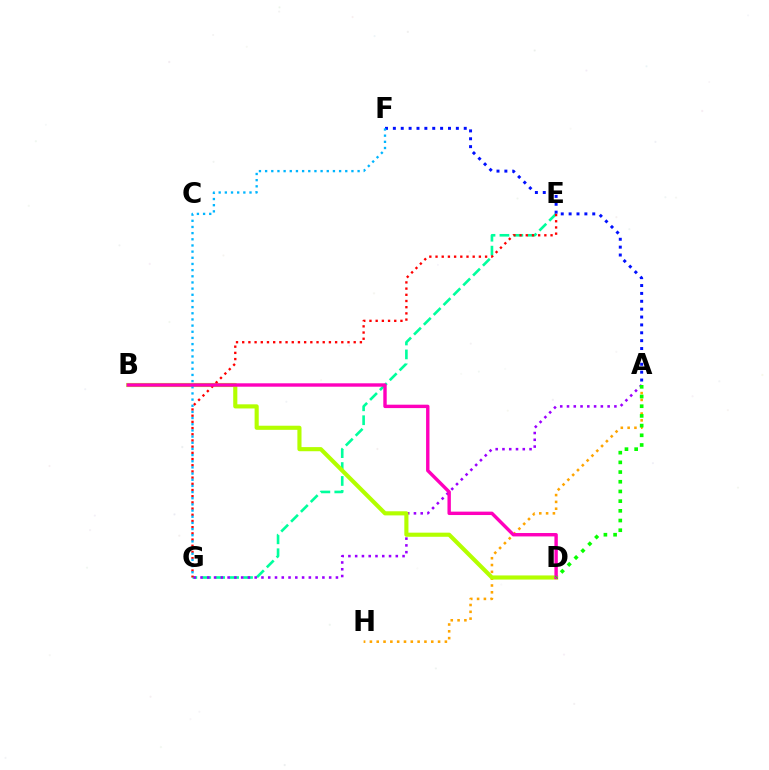{('E', 'G'): [{'color': '#00ff9d', 'line_style': 'dashed', 'thickness': 1.89}, {'color': '#ff0000', 'line_style': 'dotted', 'thickness': 1.68}], ('A', 'G'): [{'color': '#9b00ff', 'line_style': 'dotted', 'thickness': 1.84}], ('A', 'F'): [{'color': '#0010ff', 'line_style': 'dotted', 'thickness': 2.14}], ('A', 'H'): [{'color': '#ffa500', 'line_style': 'dotted', 'thickness': 1.85}], ('B', 'D'): [{'color': '#b3ff00', 'line_style': 'solid', 'thickness': 2.97}, {'color': '#ff00bd', 'line_style': 'solid', 'thickness': 2.45}], ('F', 'G'): [{'color': '#00b5ff', 'line_style': 'dotted', 'thickness': 1.68}], ('A', 'D'): [{'color': '#08ff00', 'line_style': 'dotted', 'thickness': 2.63}]}